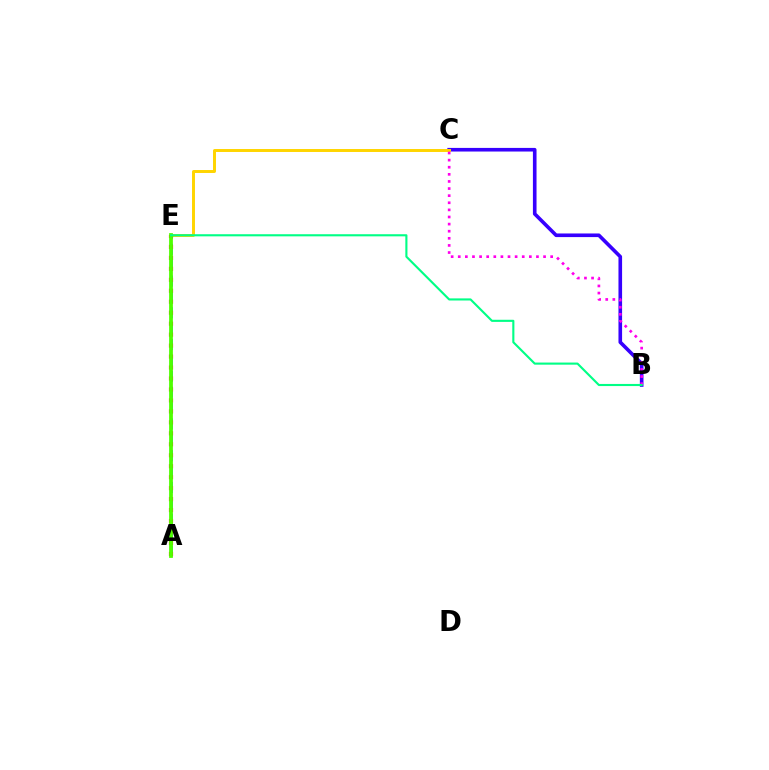{('A', 'E'): [{'color': '#009eff', 'line_style': 'dashed', 'thickness': 2.16}, {'color': '#ff0000', 'line_style': 'dotted', 'thickness': 2.98}, {'color': '#4fff00', 'line_style': 'solid', 'thickness': 2.72}], ('B', 'C'): [{'color': '#3700ff', 'line_style': 'solid', 'thickness': 2.61}, {'color': '#ff00ed', 'line_style': 'dotted', 'thickness': 1.93}], ('C', 'E'): [{'color': '#ffd500', 'line_style': 'solid', 'thickness': 2.12}], ('B', 'E'): [{'color': '#00ff86', 'line_style': 'solid', 'thickness': 1.53}]}